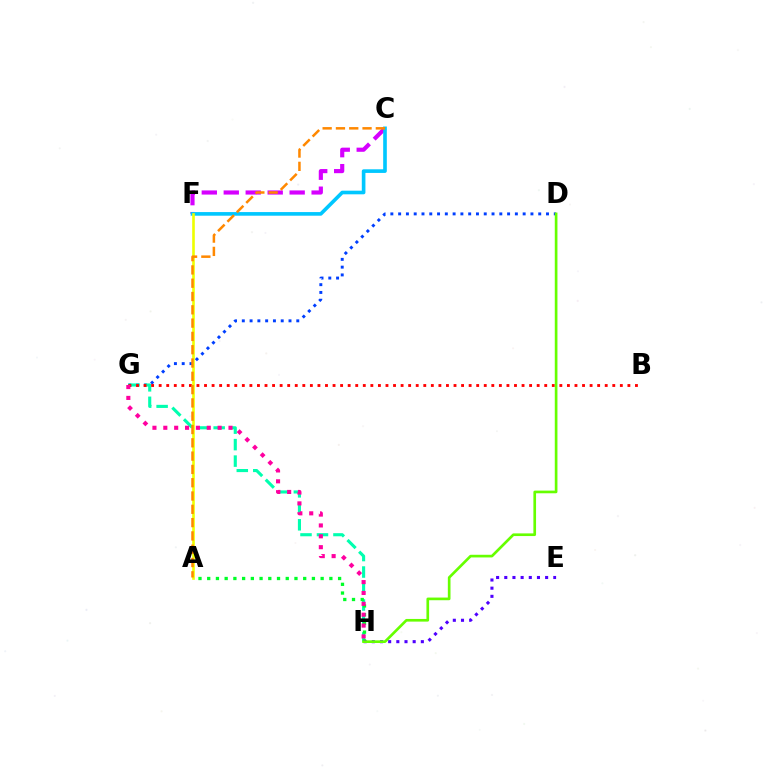{('D', 'G'): [{'color': '#003fff', 'line_style': 'dotted', 'thickness': 2.11}], ('G', 'H'): [{'color': '#00ffaf', 'line_style': 'dashed', 'thickness': 2.24}, {'color': '#ff00a0', 'line_style': 'dotted', 'thickness': 2.95}], ('C', 'F'): [{'color': '#d600ff', 'line_style': 'dashed', 'thickness': 2.98}, {'color': '#00c7ff', 'line_style': 'solid', 'thickness': 2.62}], ('A', 'H'): [{'color': '#00ff27', 'line_style': 'dotted', 'thickness': 2.37}], ('B', 'G'): [{'color': '#ff0000', 'line_style': 'dotted', 'thickness': 2.05}], ('E', 'H'): [{'color': '#4f00ff', 'line_style': 'dotted', 'thickness': 2.22}], ('A', 'F'): [{'color': '#eeff00', 'line_style': 'solid', 'thickness': 1.89}], ('A', 'C'): [{'color': '#ff8800', 'line_style': 'dashed', 'thickness': 1.81}], ('D', 'H'): [{'color': '#66ff00', 'line_style': 'solid', 'thickness': 1.92}]}